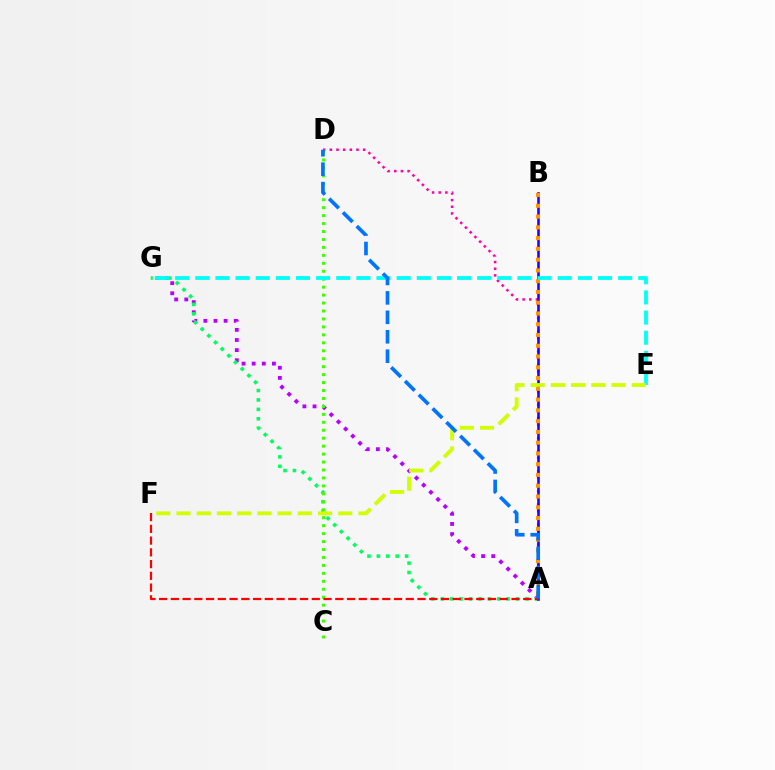{('A', 'G'): [{'color': '#b900ff', 'line_style': 'dotted', 'thickness': 2.75}, {'color': '#00ff5c', 'line_style': 'dotted', 'thickness': 2.56}], ('A', 'D'): [{'color': '#ff00ac', 'line_style': 'dotted', 'thickness': 1.81}, {'color': '#0074ff', 'line_style': 'dashed', 'thickness': 2.64}], ('A', 'B'): [{'color': '#2500ff', 'line_style': 'solid', 'thickness': 1.86}, {'color': '#ff9400', 'line_style': 'dotted', 'thickness': 2.93}], ('C', 'D'): [{'color': '#3dff00', 'line_style': 'dotted', 'thickness': 2.16}], ('E', 'G'): [{'color': '#00fff6', 'line_style': 'dashed', 'thickness': 2.74}], ('E', 'F'): [{'color': '#d1ff00', 'line_style': 'dashed', 'thickness': 2.75}], ('A', 'F'): [{'color': '#ff0000', 'line_style': 'dashed', 'thickness': 1.6}]}